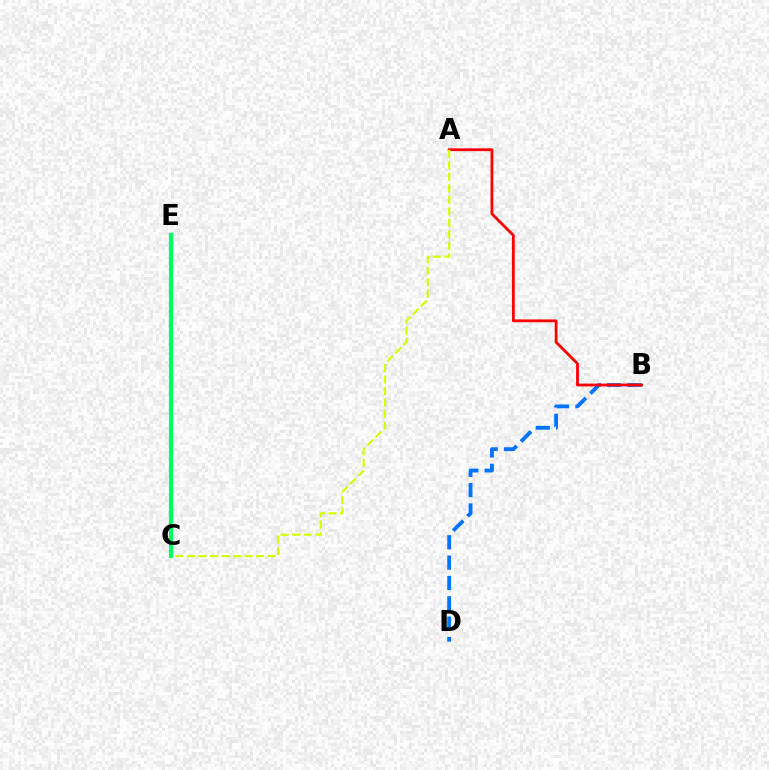{('C', 'E'): [{'color': '#b900ff', 'line_style': 'solid', 'thickness': 2.12}, {'color': '#00ff5c', 'line_style': 'solid', 'thickness': 2.99}], ('B', 'D'): [{'color': '#0074ff', 'line_style': 'dashed', 'thickness': 2.76}], ('A', 'B'): [{'color': '#ff0000', 'line_style': 'solid', 'thickness': 2.03}], ('A', 'C'): [{'color': '#d1ff00', 'line_style': 'dashed', 'thickness': 1.56}]}